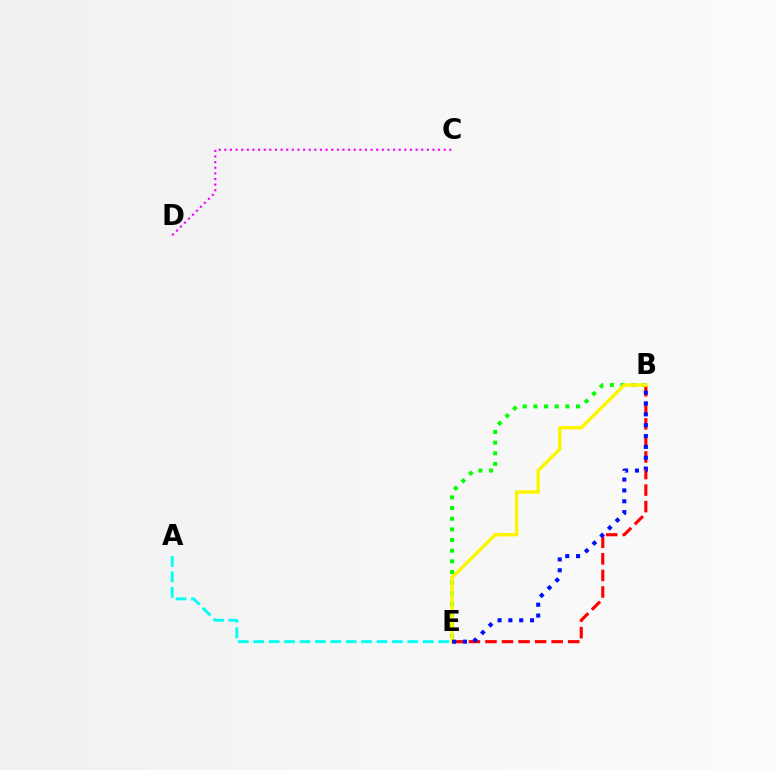{('C', 'D'): [{'color': '#ee00ff', 'line_style': 'dotted', 'thickness': 1.53}], ('B', 'E'): [{'color': '#ff0000', 'line_style': 'dashed', 'thickness': 2.25}, {'color': '#08ff00', 'line_style': 'dotted', 'thickness': 2.9}, {'color': '#fcf500', 'line_style': 'solid', 'thickness': 2.48}, {'color': '#0010ff', 'line_style': 'dotted', 'thickness': 2.95}], ('A', 'E'): [{'color': '#00fff6', 'line_style': 'dashed', 'thickness': 2.09}]}